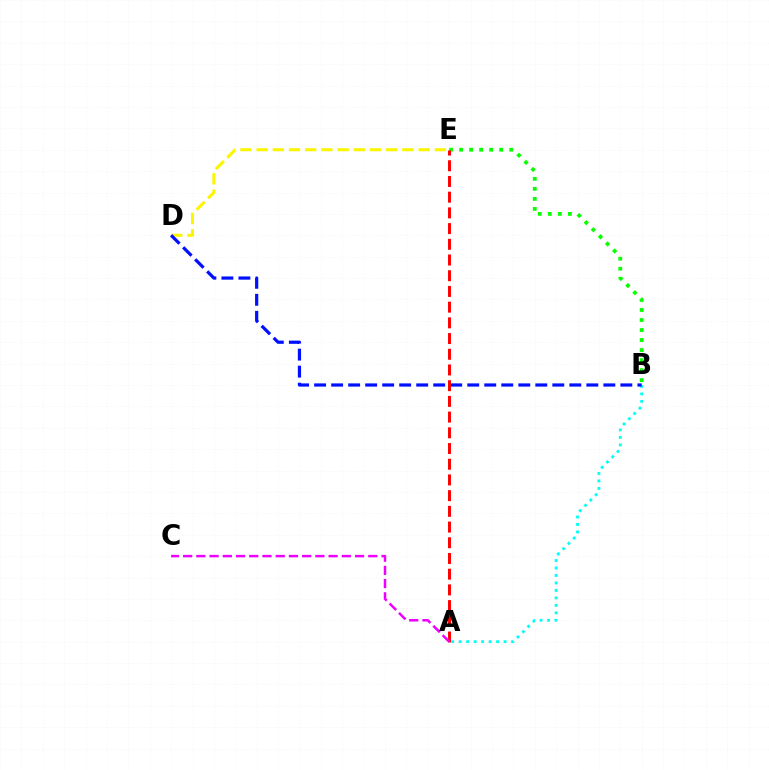{('A', 'B'): [{'color': '#00fff6', 'line_style': 'dotted', 'thickness': 2.03}], ('D', 'E'): [{'color': '#fcf500', 'line_style': 'dashed', 'thickness': 2.2}], ('B', 'D'): [{'color': '#0010ff', 'line_style': 'dashed', 'thickness': 2.31}], ('B', 'E'): [{'color': '#08ff00', 'line_style': 'dotted', 'thickness': 2.72}], ('A', 'E'): [{'color': '#ff0000', 'line_style': 'dashed', 'thickness': 2.13}], ('A', 'C'): [{'color': '#ee00ff', 'line_style': 'dashed', 'thickness': 1.8}]}